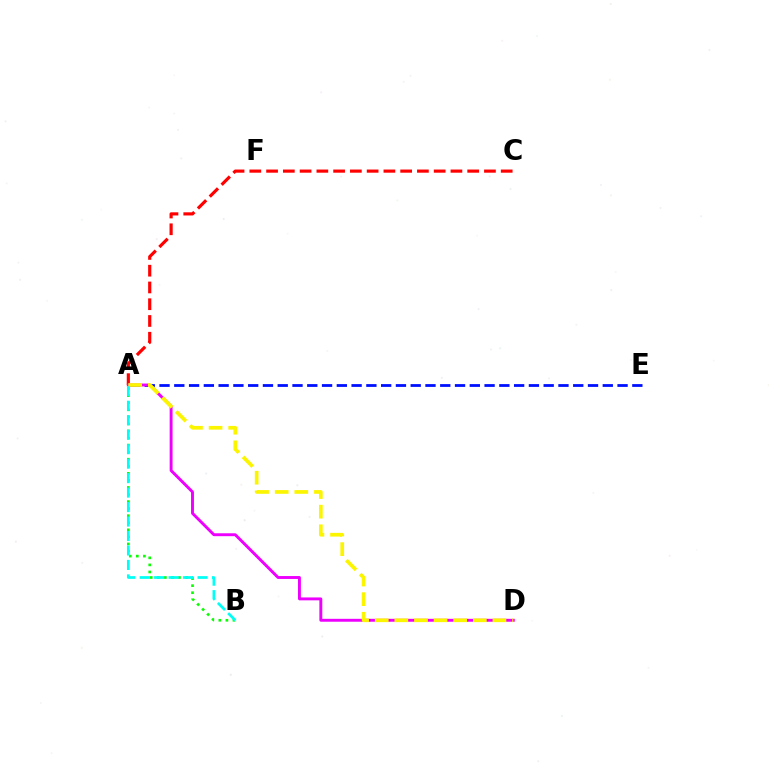{('A', 'C'): [{'color': '#ff0000', 'line_style': 'dashed', 'thickness': 2.28}], ('A', 'E'): [{'color': '#0010ff', 'line_style': 'dashed', 'thickness': 2.01}], ('A', 'D'): [{'color': '#ee00ff', 'line_style': 'solid', 'thickness': 2.1}, {'color': '#fcf500', 'line_style': 'dashed', 'thickness': 2.67}], ('A', 'B'): [{'color': '#08ff00', 'line_style': 'dotted', 'thickness': 1.92}, {'color': '#00fff6', 'line_style': 'dashed', 'thickness': 1.97}]}